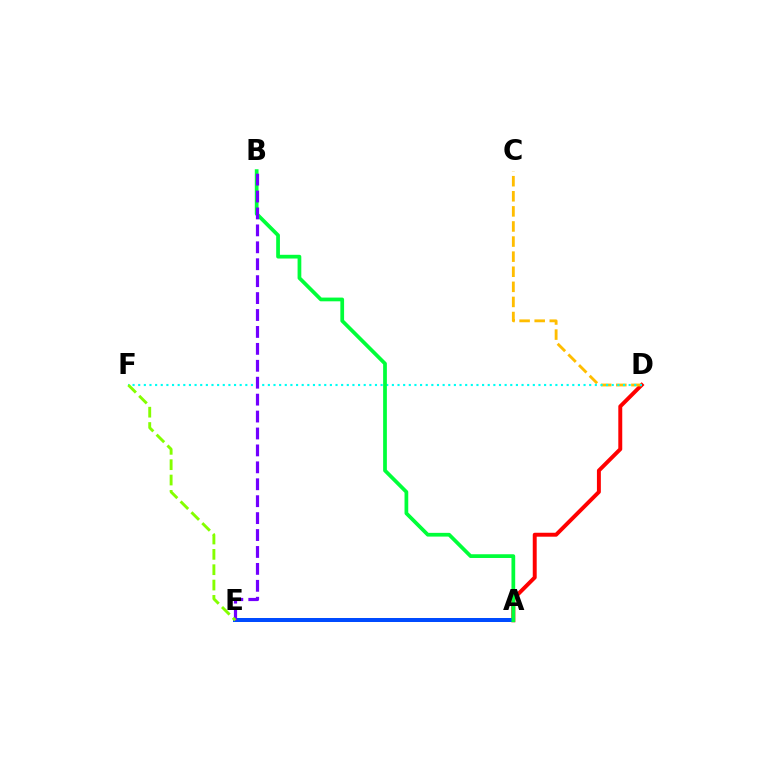{('A', 'D'): [{'color': '#ff0000', 'line_style': 'solid', 'thickness': 2.83}], ('C', 'D'): [{'color': '#ffbd00', 'line_style': 'dashed', 'thickness': 2.05}], ('A', 'E'): [{'color': '#ff00cf', 'line_style': 'solid', 'thickness': 2.81}, {'color': '#004bff', 'line_style': 'solid', 'thickness': 2.88}], ('D', 'F'): [{'color': '#00fff6', 'line_style': 'dotted', 'thickness': 1.53}], ('A', 'B'): [{'color': '#00ff39', 'line_style': 'solid', 'thickness': 2.69}], ('B', 'E'): [{'color': '#7200ff', 'line_style': 'dashed', 'thickness': 2.3}], ('E', 'F'): [{'color': '#84ff00', 'line_style': 'dashed', 'thickness': 2.08}]}